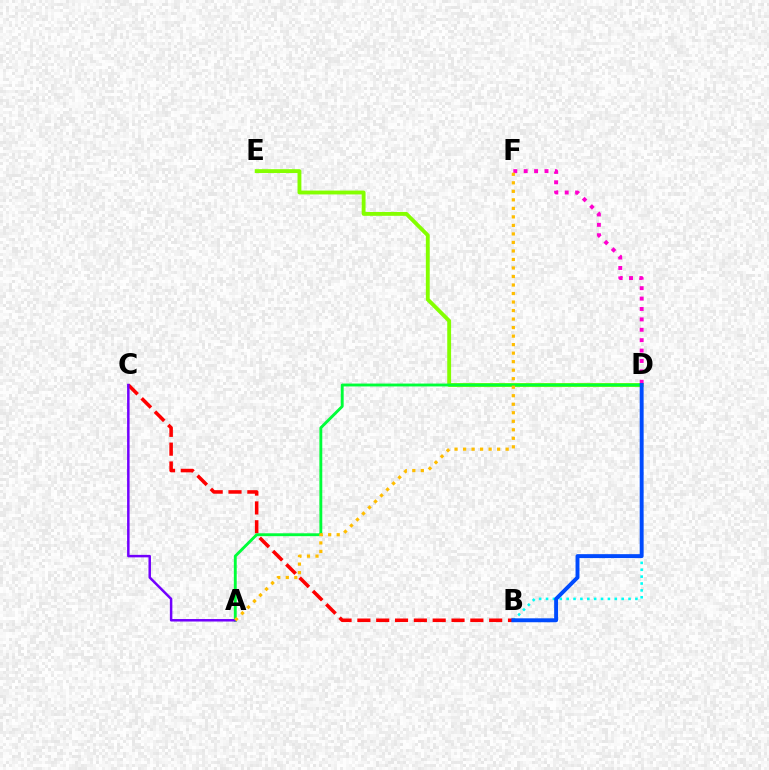{('B', 'D'): [{'color': '#00fff6', 'line_style': 'dotted', 'thickness': 1.87}, {'color': '#004bff', 'line_style': 'solid', 'thickness': 2.82}], ('D', 'E'): [{'color': '#84ff00', 'line_style': 'solid', 'thickness': 2.78}], ('B', 'C'): [{'color': '#ff0000', 'line_style': 'dashed', 'thickness': 2.56}], ('D', 'F'): [{'color': '#ff00cf', 'line_style': 'dotted', 'thickness': 2.83}], ('A', 'D'): [{'color': '#00ff39', 'line_style': 'solid', 'thickness': 2.08}], ('A', 'C'): [{'color': '#7200ff', 'line_style': 'solid', 'thickness': 1.79}], ('A', 'F'): [{'color': '#ffbd00', 'line_style': 'dotted', 'thickness': 2.31}]}